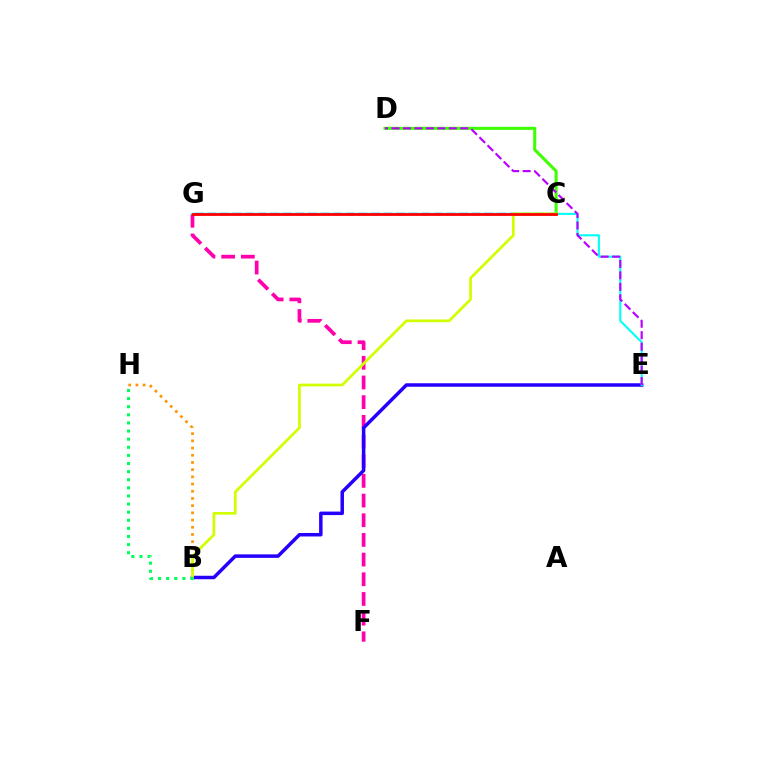{('F', 'G'): [{'color': '#ff00ac', 'line_style': 'dashed', 'thickness': 2.67}], ('C', 'G'): [{'color': '#0074ff', 'line_style': 'dashed', 'thickness': 1.71}, {'color': '#ff0000', 'line_style': 'solid', 'thickness': 2.0}], ('C', 'D'): [{'color': '#3dff00', 'line_style': 'solid', 'thickness': 2.2}], ('B', 'H'): [{'color': '#ff9400', 'line_style': 'dotted', 'thickness': 1.96}, {'color': '#00ff5c', 'line_style': 'dotted', 'thickness': 2.2}], ('B', 'E'): [{'color': '#2500ff', 'line_style': 'solid', 'thickness': 2.51}], ('E', 'G'): [{'color': '#00fff6', 'line_style': 'solid', 'thickness': 1.51}], ('B', 'C'): [{'color': '#d1ff00', 'line_style': 'solid', 'thickness': 1.96}], ('D', 'E'): [{'color': '#b900ff', 'line_style': 'dashed', 'thickness': 1.56}]}